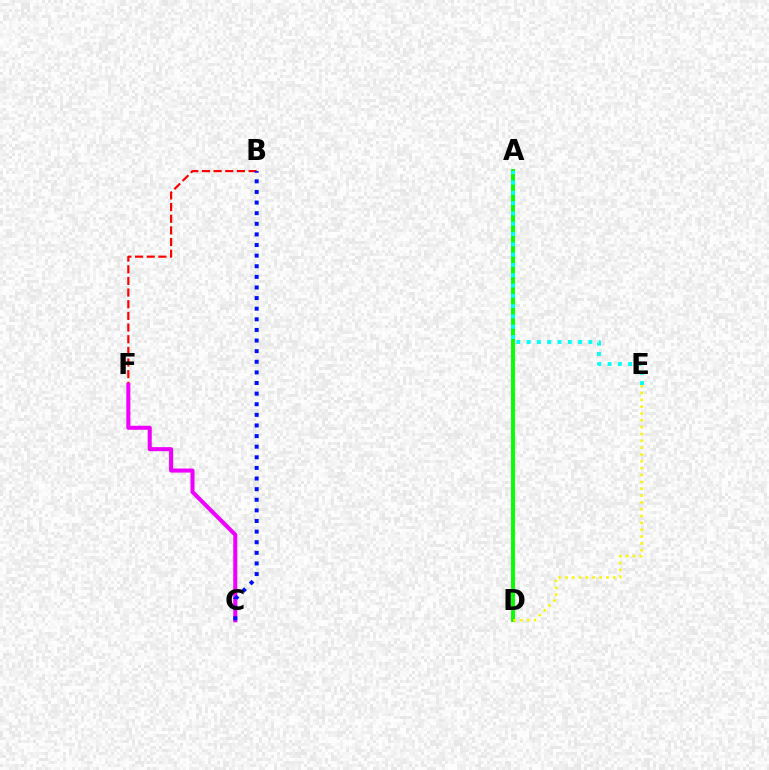{('B', 'F'): [{'color': '#ff0000', 'line_style': 'dashed', 'thickness': 1.58}], ('A', 'D'): [{'color': '#08ff00', 'line_style': 'solid', 'thickness': 2.83}], ('D', 'E'): [{'color': '#fcf500', 'line_style': 'dotted', 'thickness': 1.86}], ('C', 'F'): [{'color': '#ee00ff', 'line_style': 'solid', 'thickness': 2.91}], ('B', 'C'): [{'color': '#0010ff', 'line_style': 'dotted', 'thickness': 2.88}], ('A', 'E'): [{'color': '#00fff6', 'line_style': 'dotted', 'thickness': 2.8}]}